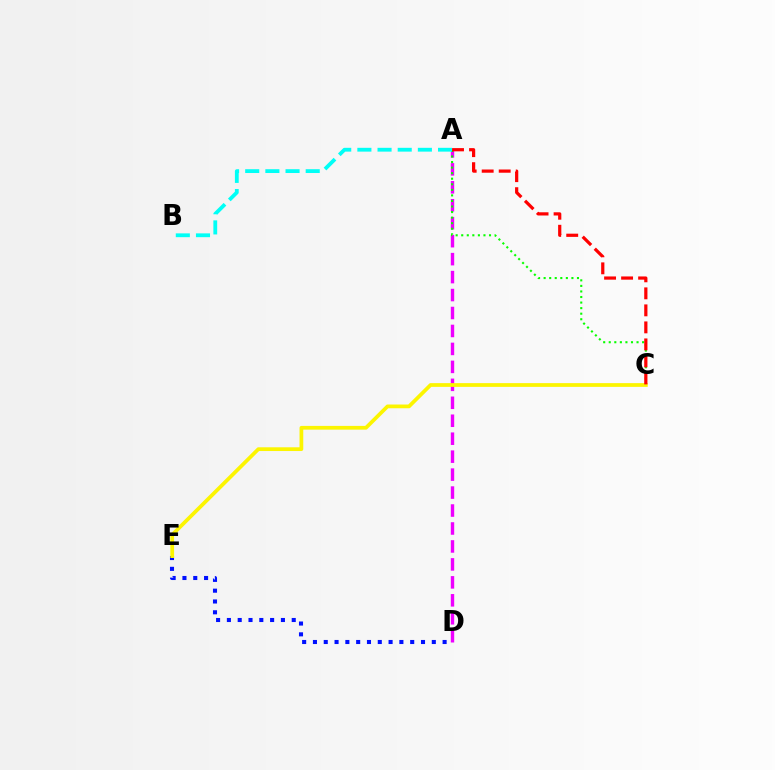{('A', 'D'): [{'color': '#ee00ff', 'line_style': 'dashed', 'thickness': 2.44}], ('A', 'C'): [{'color': '#08ff00', 'line_style': 'dotted', 'thickness': 1.51}, {'color': '#ff0000', 'line_style': 'dashed', 'thickness': 2.31}], ('D', 'E'): [{'color': '#0010ff', 'line_style': 'dotted', 'thickness': 2.94}], ('C', 'E'): [{'color': '#fcf500', 'line_style': 'solid', 'thickness': 2.7}], ('A', 'B'): [{'color': '#00fff6', 'line_style': 'dashed', 'thickness': 2.74}]}